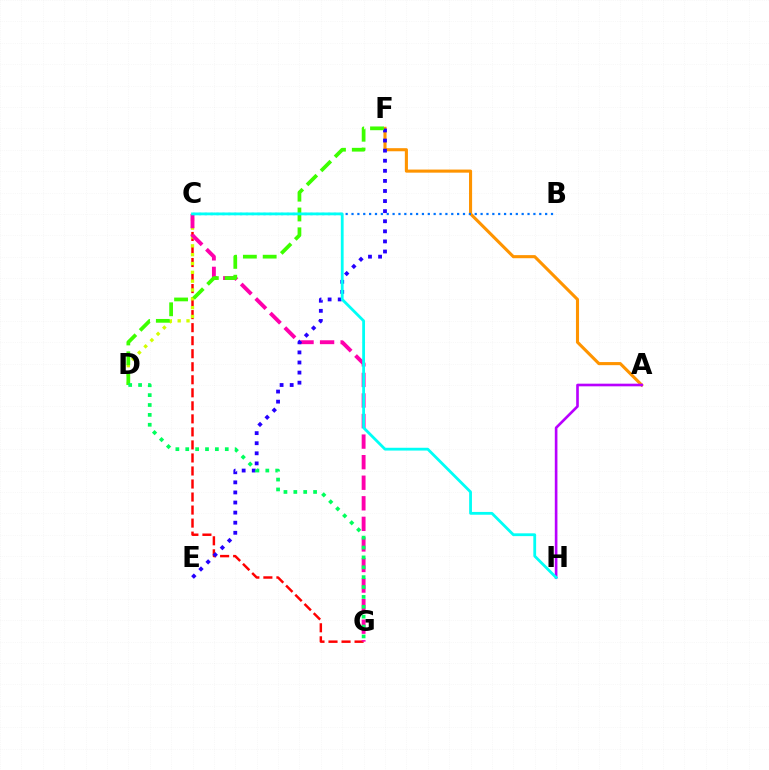{('C', 'G'): [{'color': '#ff0000', 'line_style': 'dashed', 'thickness': 1.77}, {'color': '#ff00ac', 'line_style': 'dashed', 'thickness': 2.79}], ('A', 'F'): [{'color': '#ff9400', 'line_style': 'solid', 'thickness': 2.23}], ('C', 'D'): [{'color': '#d1ff00', 'line_style': 'dotted', 'thickness': 2.4}], ('E', 'F'): [{'color': '#2500ff', 'line_style': 'dotted', 'thickness': 2.74}], ('D', 'F'): [{'color': '#3dff00', 'line_style': 'dashed', 'thickness': 2.69}], ('A', 'H'): [{'color': '#b900ff', 'line_style': 'solid', 'thickness': 1.9}], ('B', 'C'): [{'color': '#0074ff', 'line_style': 'dotted', 'thickness': 1.59}], ('D', 'G'): [{'color': '#00ff5c', 'line_style': 'dotted', 'thickness': 2.68}], ('C', 'H'): [{'color': '#00fff6', 'line_style': 'solid', 'thickness': 2.01}]}